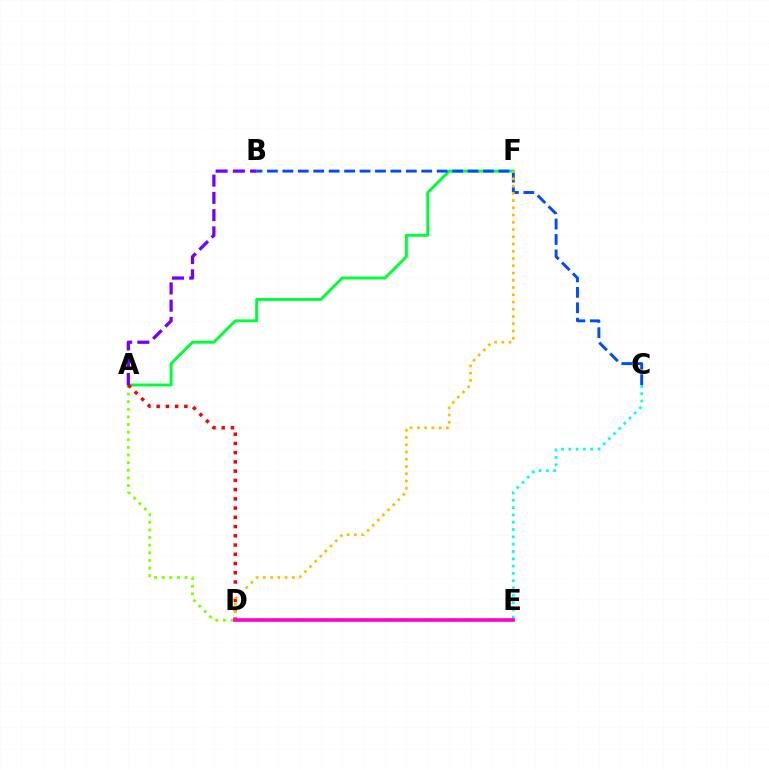{('A', 'D'): [{'color': '#84ff00', 'line_style': 'dotted', 'thickness': 2.07}, {'color': '#ff0000', 'line_style': 'dotted', 'thickness': 2.51}], ('A', 'F'): [{'color': '#00ff39', 'line_style': 'solid', 'thickness': 2.12}], ('C', 'E'): [{'color': '#00fff6', 'line_style': 'dotted', 'thickness': 1.99}], ('B', 'C'): [{'color': '#004bff', 'line_style': 'dashed', 'thickness': 2.1}], ('D', 'F'): [{'color': '#ffbd00', 'line_style': 'dotted', 'thickness': 1.97}], ('A', 'B'): [{'color': '#7200ff', 'line_style': 'dashed', 'thickness': 2.34}], ('D', 'E'): [{'color': '#ff00cf', 'line_style': 'solid', 'thickness': 2.64}]}